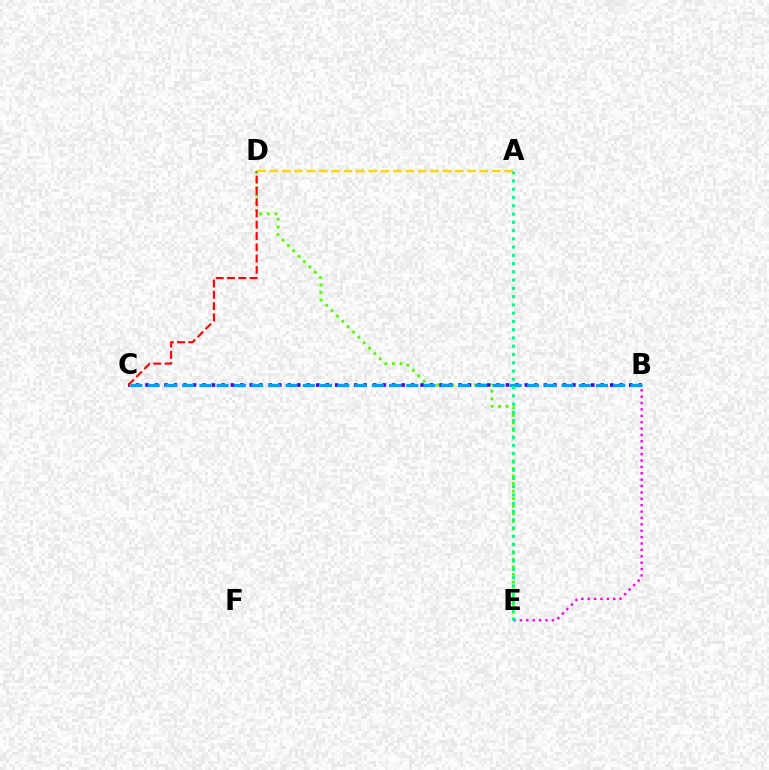{('D', 'E'): [{'color': '#4fff00', 'line_style': 'dotted', 'thickness': 2.06}], ('B', 'C'): [{'color': '#3700ff', 'line_style': 'dotted', 'thickness': 2.58}, {'color': '#009eff', 'line_style': 'dashed', 'thickness': 2.34}], ('B', 'E'): [{'color': '#ff00ed', 'line_style': 'dotted', 'thickness': 1.74}], ('A', 'E'): [{'color': '#00ff86', 'line_style': 'dotted', 'thickness': 2.25}], ('C', 'D'): [{'color': '#ff0000', 'line_style': 'dashed', 'thickness': 1.53}], ('A', 'D'): [{'color': '#ffd500', 'line_style': 'dashed', 'thickness': 1.68}]}